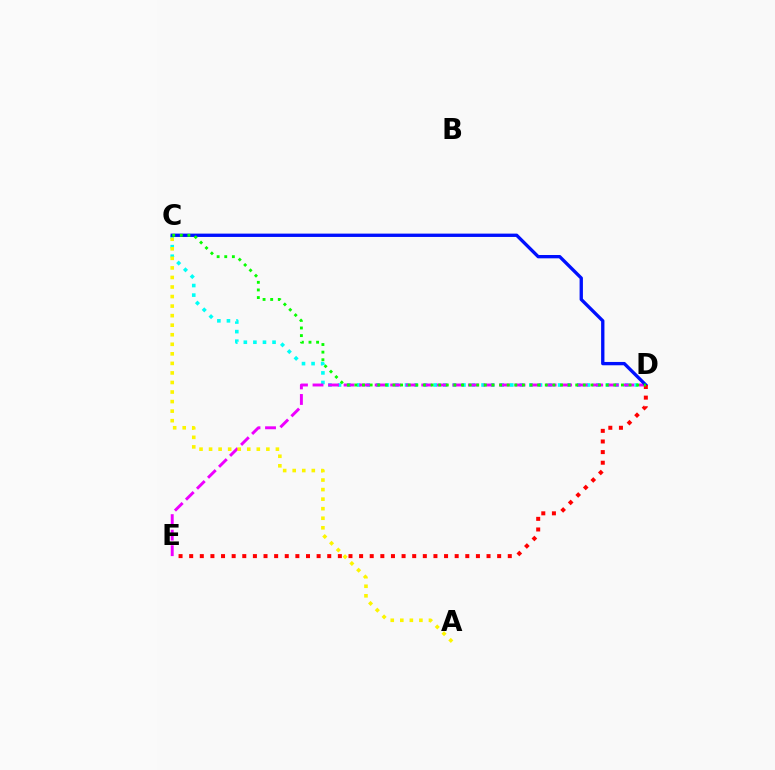{('C', 'D'): [{'color': '#00fff6', 'line_style': 'dotted', 'thickness': 2.6}, {'color': '#0010ff', 'line_style': 'solid', 'thickness': 2.39}, {'color': '#08ff00', 'line_style': 'dotted', 'thickness': 2.07}], ('D', 'E'): [{'color': '#ee00ff', 'line_style': 'dashed', 'thickness': 2.11}, {'color': '#ff0000', 'line_style': 'dotted', 'thickness': 2.89}], ('A', 'C'): [{'color': '#fcf500', 'line_style': 'dotted', 'thickness': 2.59}]}